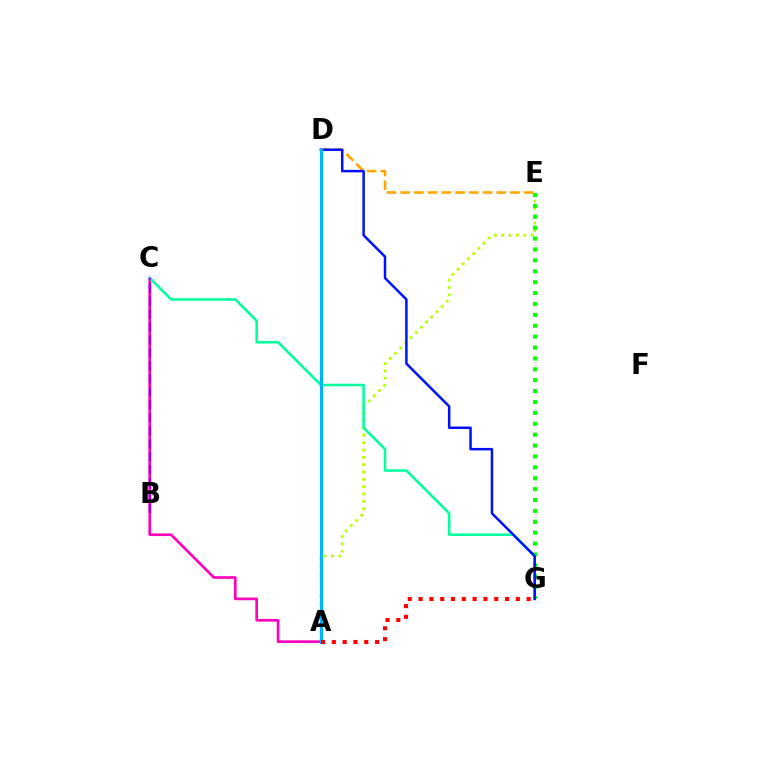{('A', 'E'): [{'color': '#b3ff00', 'line_style': 'dotted', 'thickness': 1.99}], ('A', 'C'): [{'color': '#ff00bd', 'line_style': 'solid', 'thickness': 1.92}], ('E', 'G'): [{'color': '#08ff00', 'line_style': 'dotted', 'thickness': 2.96}], ('C', 'G'): [{'color': '#00ff9d', 'line_style': 'solid', 'thickness': 1.83}], ('D', 'E'): [{'color': '#ffa500', 'line_style': 'dashed', 'thickness': 1.86}], ('D', 'G'): [{'color': '#0010ff', 'line_style': 'solid', 'thickness': 1.79}], ('A', 'D'): [{'color': '#00b5ff', 'line_style': 'solid', 'thickness': 2.24}], ('B', 'C'): [{'color': '#9b00ff', 'line_style': 'dashed', 'thickness': 1.76}], ('A', 'G'): [{'color': '#ff0000', 'line_style': 'dotted', 'thickness': 2.94}]}